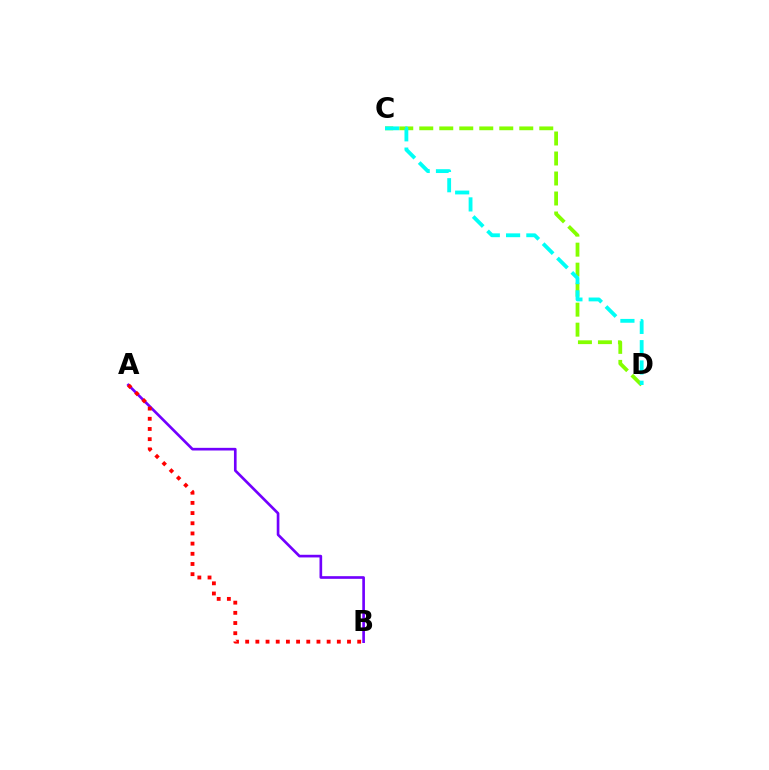{('C', 'D'): [{'color': '#84ff00', 'line_style': 'dashed', 'thickness': 2.72}, {'color': '#00fff6', 'line_style': 'dashed', 'thickness': 2.76}], ('A', 'B'): [{'color': '#7200ff', 'line_style': 'solid', 'thickness': 1.91}, {'color': '#ff0000', 'line_style': 'dotted', 'thickness': 2.77}]}